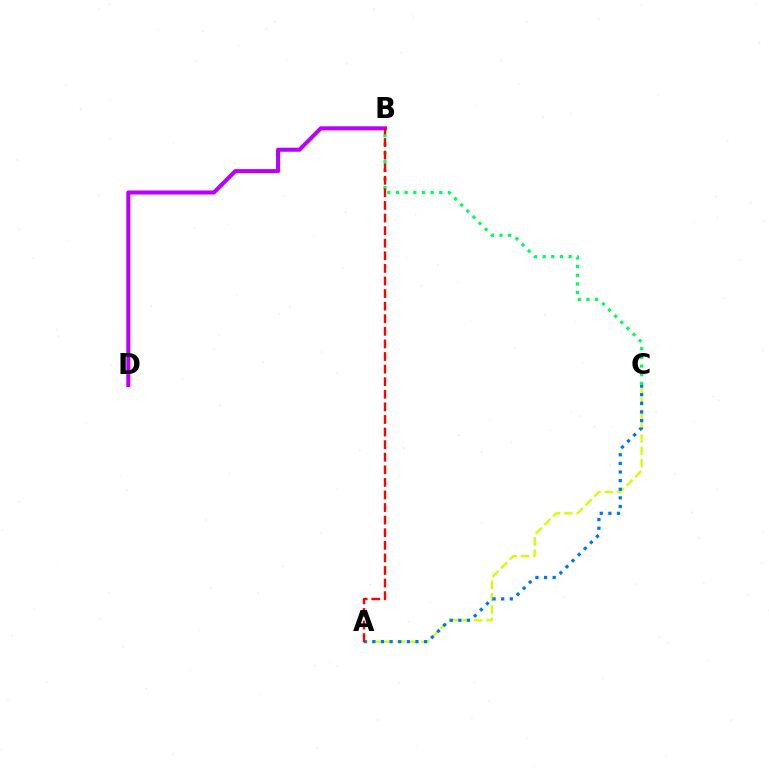{('A', 'C'): [{'color': '#d1ff00', 'line_style': 'dashed', 'thickness': 1.67}, {'color': '#0074ff', 'line_style': 'dotted', 'thickness': 2.34}], ('B', 'C'): [{'color': '#00ff5c', 'line_style': 'dotted', 'thickness': 2.35}], ('B', 'D'): [{'color': '#b900ff', 'line_style': 'solid', 'thickness': 2.93}], ('A', 'B'): [{'color': '#ff0000', 'line_style': 'dashed', 'thickness': 1.71}]}